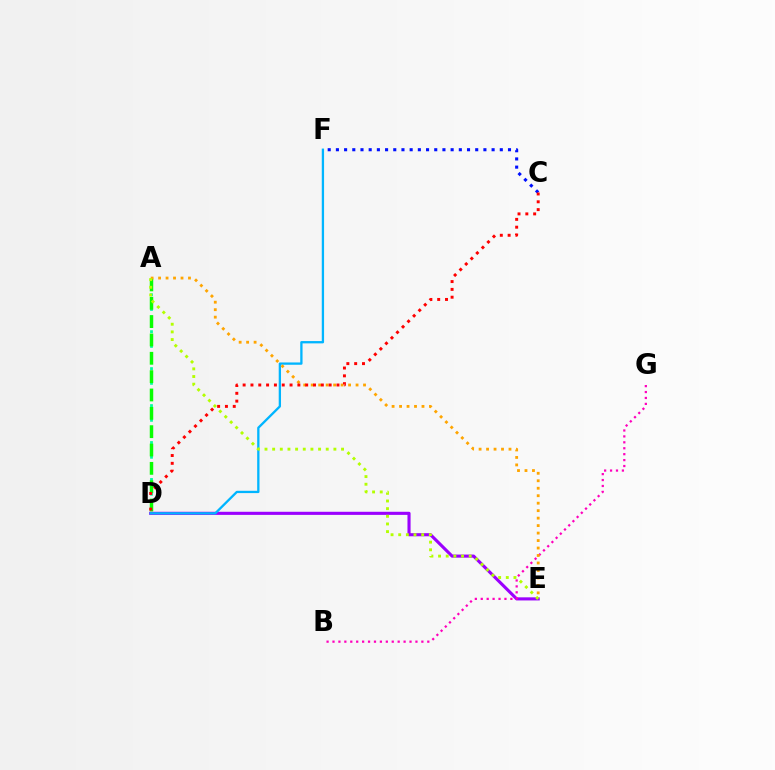{('D', 'E'): [{'color': '#9b00ff', 'line_style': 'solid', 'thickness': 2.24}], ('A', 'D'): [{'color': '#00ff9d', 'line_style': 'dotted', 'thickness': 2.01}, {'color': '#08ff00', 'line_style': 'dashed', 'thickness': 2.49}], ('B', 'G'): [{'color': '#ff00bd', 'line_style': 'dotted', 'thickness': 1.61}], ('D', 'F'): [{'color': '#00b5ff', 'line_style': 'solid', 'thickness': 1.66}], ('A', 'E'): [{'color': '#ffa500', 'line_style': 'dotted', 'thickness': 2.03}, {'color': '#b3ff00', 'line_style': 'dotted', 'thickness': 2.08}], ('C', 'F'): [{'color': '#0010ff', 'line_style': 'dotted', 'thickness': 2.23}], ('C', 'D'): [{'color': '#ff0000', 'line_style': 'dotted', 'thickness': 2.12}]}